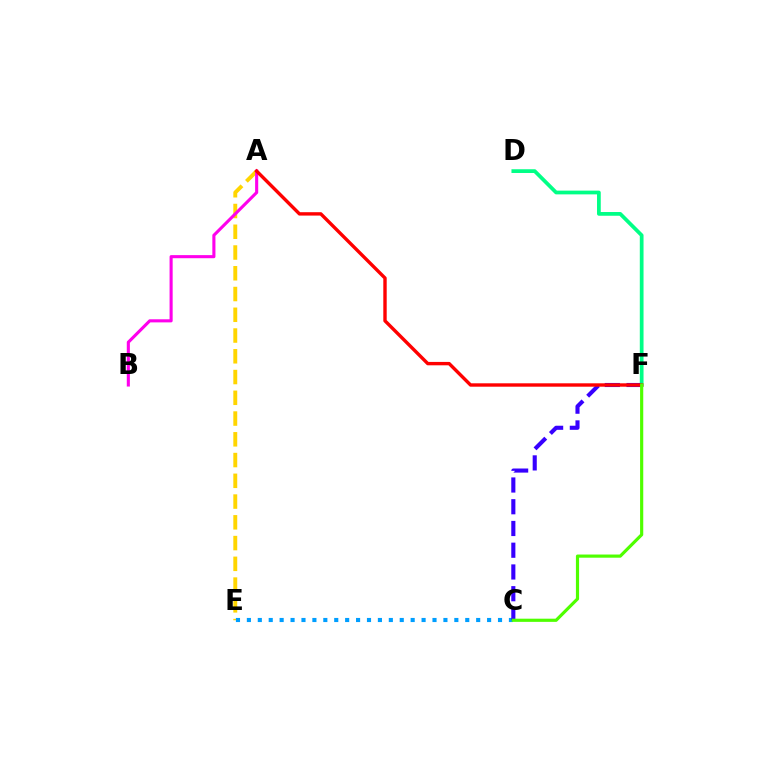{('A', 'E'): [{'color': '#ffd500', 'line_style': 'dashed', 'thickness': 2.82}], ('D', 'F'): [{'color': '#00ff86', 'line_style': 'solid', 'thickness': 2.69}], ('C', 'E'): [{'color': '#009eff', 'line_style': 'dotted', 'thickness': 2.97}], ('C', 'F'): [{'color': '#3700ff', 'line_style': 'dashed', 'thickness': 2.95}, {'color': '#4fff00', 'line_style': 'solid', 'thickness': 2.28}], ('A', 'B'): [{'color': '#ff00ed', 'line_style': 'solid', 'thickness': 2.23}], ('A', 'F'): [{'color': '#ff0000', 'line_style': 'solid', 'thickness': 2.44}]}